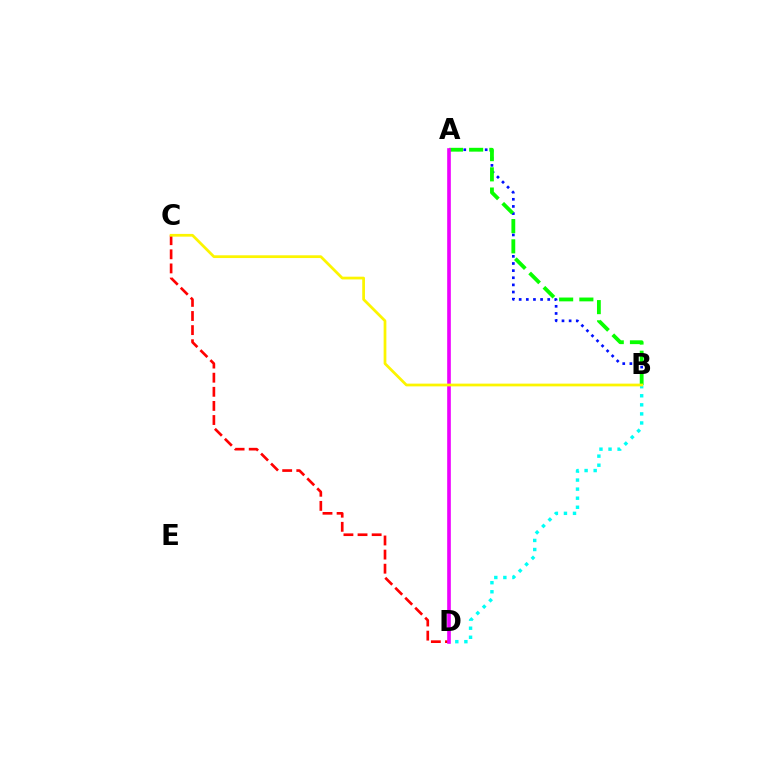{('C', 'D'): [{'color': '#ff0000', 'line_style': 'dashed', 'thickness': 1.92}], ('A', 'B'): [{'color': '#0010ff', 'line_style': 'dotted', 'thickness': 1.94}, {'color': '#08ff00', 'line_style': 'dashed', 'thickness': 2.75}], ('B', 'D'): [{'color': '#00fff6', 'line_style': 'dotted', 'thickness': 2.46}], ('A', 'D'): [{'color': '#ee00ff', 'line_style': 'solid', 'thickness': 2.62}], ('B', 'C'): [{'color': '#fcf500', 'line_style': 'solid', 'thickness': 1.97}]}